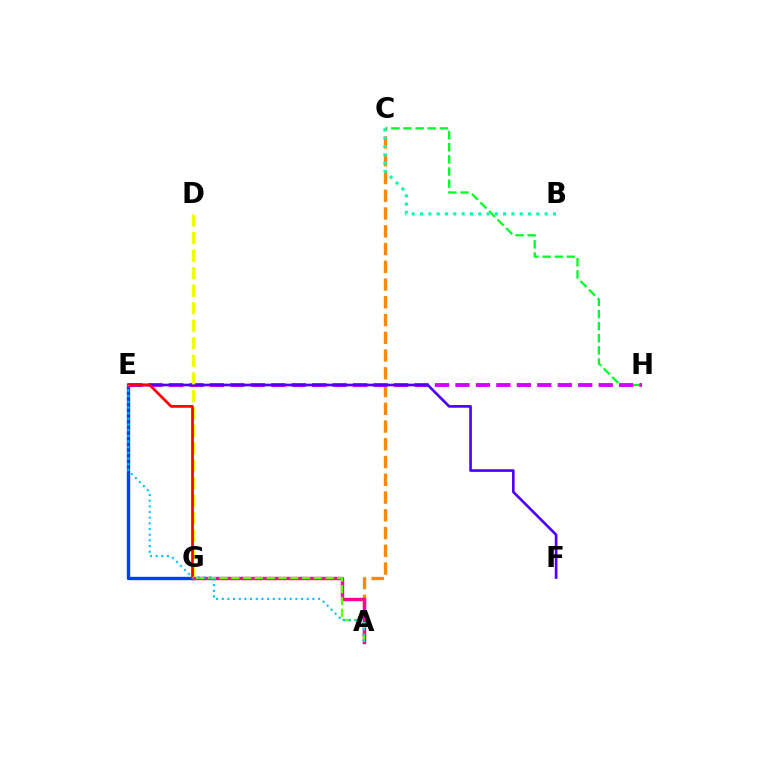{('C', 'H'): [{'color': '#00ff27', 'line_style': 'dashed', 'thickness': 1.65}], ('E', 'G'): [{'color': '#003fff', 'line_style': 'solid', 'thickness': 2.42}, {'color': '#ff0000', 'line_style': 'solid', 'thickness': 1.94}], ('A', 'C'): [{'color': '#ff8800', 'line_style': 'dashed', 'thickness': 2.41}], ('A', 'G'): [{'color': '#ff00a0', 'line_style': 'solid', 'thickness': 2.46}, {'color': '#66ff00', 'line_style': 'dashed', 'thickness': 1.6}], ('E', 'H'): [{'color': '#d600ff', 'line_style': 'dashed', 'thickness': 2.78}], ('E', 'F'): [{'color': '#4f00ff', 'line_style': 'solid', 'thickness': 1.91}], ('D', 'G'): [{'color': '#eeff00', 'line_style': 'dashed', 'thickness': 2.38}], ('B', 'C'): [{'color': '#00ffaf', 'line_style': 'dotted', 'thickness': 2.26}], ('A', 'E'): [{'color': '#00c7ff', 'line_style': 'dotted', 'thickness': 1.54}]}